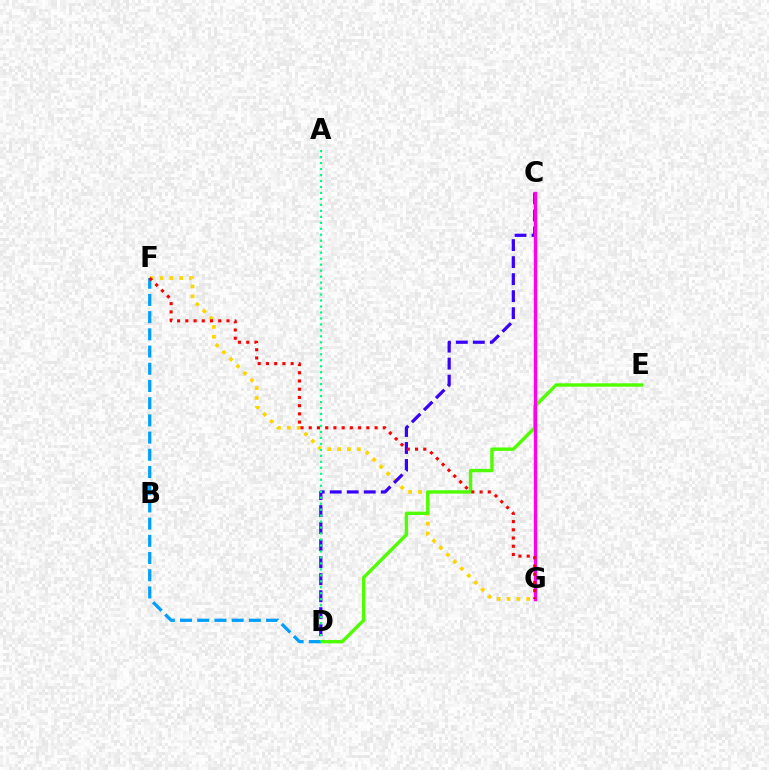{('F', 'G'): [{'color': '#ffd500', 'line_style': 'dotted', 'thickness': 2.68}, {'color': '#ff0000', 'line_style': 'dotted', 'thickness': 2.24}], ('C', 'D'): [{'color': '#3700ff', 'line_style': 'dashed', 'thickness': 2.31}], ('D', 'E'): [{'color': '#4fff00', 'line_style': 'solid', 'thickness': 2.43}], ('D', 'F'): [{'color': '#009eff', 'line_style': 'dashed', 'thickness': 2.34}], ('C', 'G'): [{'color': '#ff00ed', 'line_style': 'solid', 'thickness': 2.42}], ('A', 'D'): [{'color': '#00ff86', 'line_style': 'dotted', 'thickness': 1.62}]}